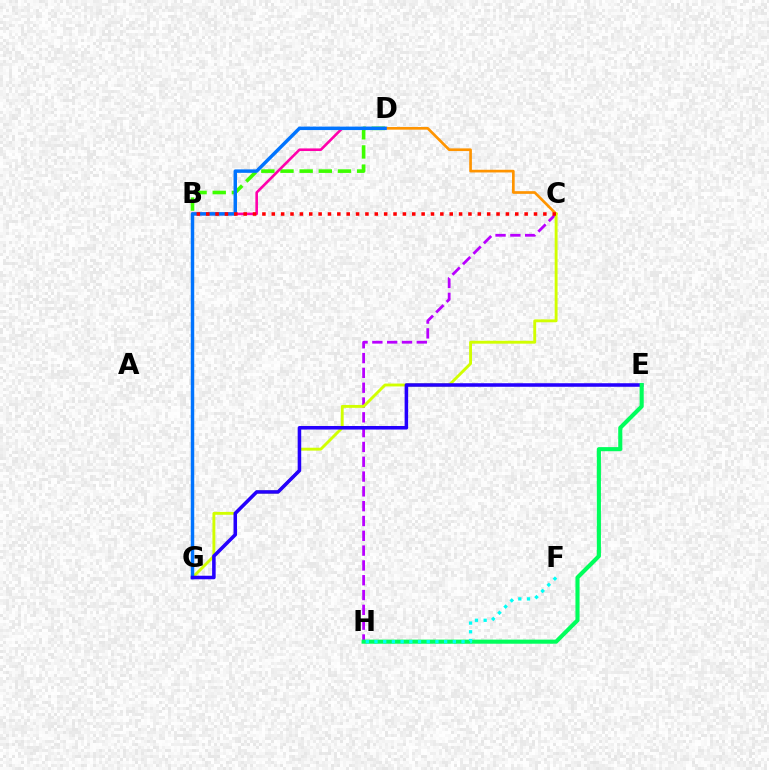{('B', 'D'): [{'color': '#3dff00', 'line_style': 'dashed', 'thickness': 2.6}, {'color': '#ff00ac', 'line_style': 'solid', 'thickness': 1.88}], ('C', 'D'): [{'color': '#ff9400', 'line_style': 'solid', 'thickness': 1.93}], ('C', 'H'): [{'color': '#b900ff', 'line_style': 'dashed', 'thickness': 2.01}], ('C', 'G'): [{'color': '#d1ff00', 'line_style': 'solid', 'thickness': 2.07}], ('D', 'G'): [{'color': '#0074ff', 'line_style': 'solid', 'thickness': 2.49}], ('E', 'G'): [{'color': '#2500ff', 'line_style': 'solid', 'thickness': 2.55}], ('B', 'C'): [{'color': '#ff0000', 'line_style': 'dotted', 'thickness': 2.54}], ('E', 'H'): [{'color': '#00ff5c', 'line_style': 'solid', 'thickness': 2.96}], ('F', 'H'): [{'color': '#00fff6', 'line_style': 'dotted', 'thickness': 2.36}]}